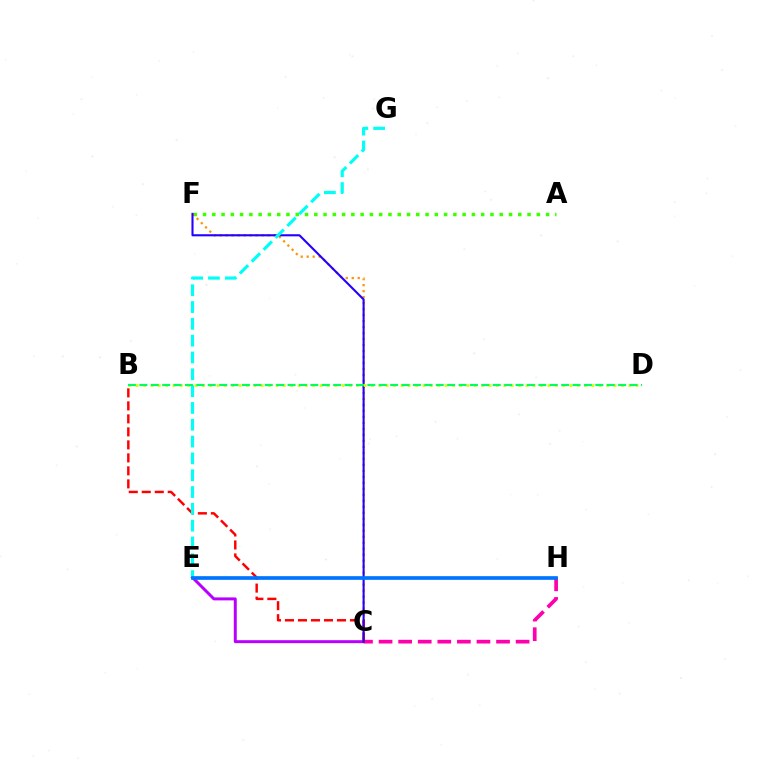{('C', 'E'): [{'color': '#b900ff', 'line_style': 'solid', 'thickness': 2.14}], ('A', 'F'): [{'color': '#3dff00', 'line_style': 'dotted', 'thickness': 2.52}], ('C', 'F'): [{'color': '#ff9400', 'line_style': 'dotted', 'thickness': 1.63}, {'color': '#2500ff', 'line_style': 'solid', 'thickness': 1.51}], ('C', 'H'): [{'color': '#ff00ac', 'line_style': 'dashed', 'thickness': 2.66}], ('B', 'C'): [{'color': '#ff0000', 'line_style': 'dashed', 'thickness': 1.77}], ('E', 'G'): [{'color': '#00fff6', 'line_style': 'dashed', 'thickness': 2.28}], ('E', 'H'): [{'color': '#0074ff', 'line_style': 'solid', 'thickness': 2.65}], ('B', 'D'): [{'color': '#d1ff00', 'line_style': 'dotted', 'thickness': 2.0}, {'color': '#00ff5c', 'line_style': 'dashed', 'thickness': 1.55}]}